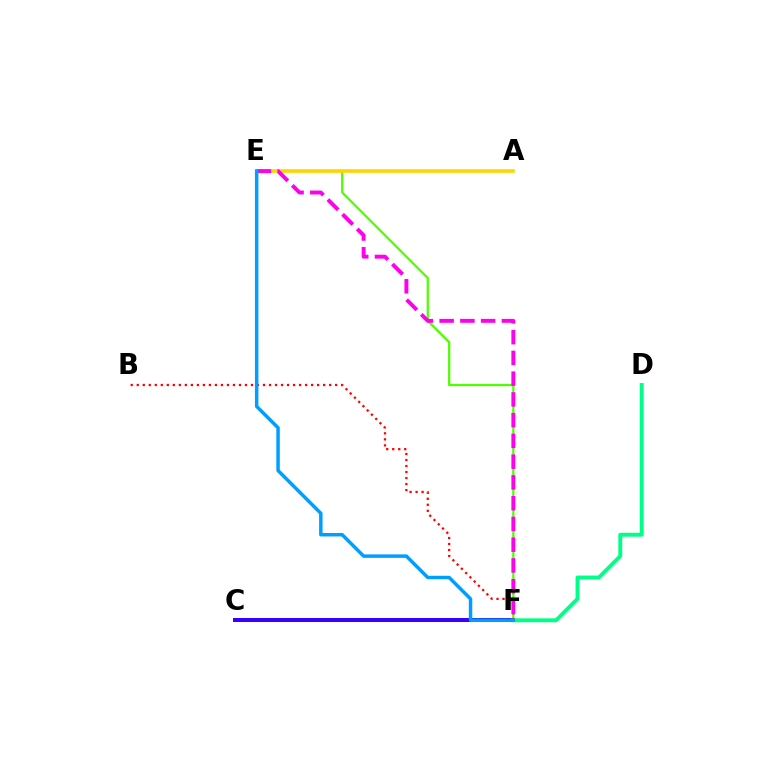{('E', 'F'): [{'color': '#4fff00', 'line_style': 'solid', 'thickness': 1.63}, {'color': '#ff00ed', 'line_style': 'dashed', 'thickness': 2.82}, {'color': '#009eff', 'line_style': 'solid', 'thickness': 2.5}], ('C', 'F'): [{'color': '#3700ff', 'line_style': 'solid', 'thickness': 2.87}], ('A', 'E'): [{'color': '#ffd500', 'line_style': 'solid', 'thickness': 2.59}], ('D', 'F'): [{'color': '#00ff86', 'line_style': 'solid', 'thickness': 2.81}], ('B', 'F'): [{'color': '#ff0000', 'line_style': 'dotted', 'thickness': 1.63}]}